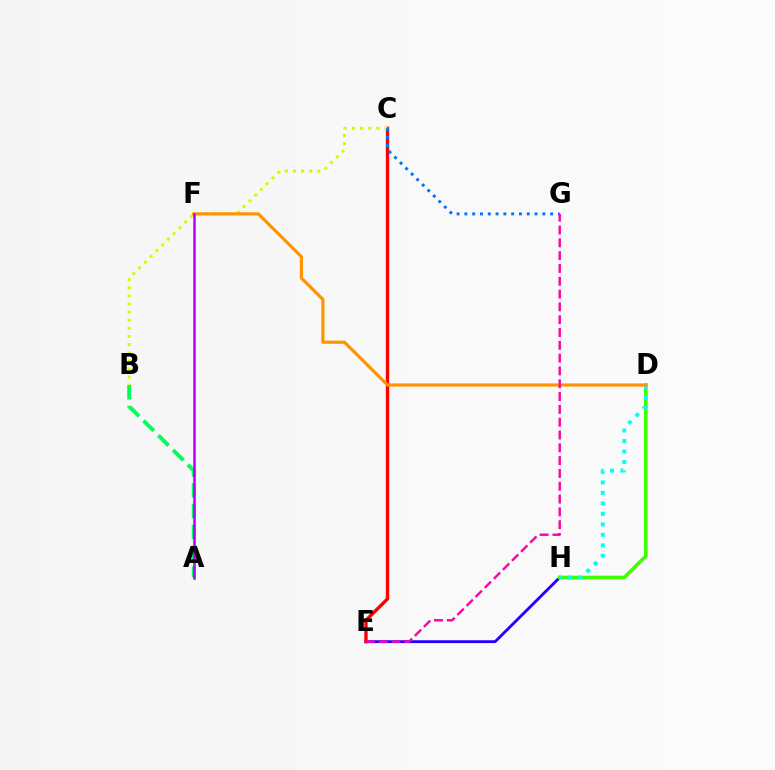{('E', 'H'): [{'color': '#2500ff', 'line_style': 'solid', 'thickness': 2.05}], ('D', 'H'): [{'color': '#3dff00', 'line_style': 'solid', 'thickness': 2.62}, {'color': '#00fff6', 'line_style': 'dotted', 'thickness': 2.85}], ('C', 'E'): [{'color': '#ff0000', 'line_style': 'solid', 'thickness': 2.43}], ('B', 'C'): [{'color': '#d1ff00', 'line_style': 'dotted', 'thickness': 2.2}], ('D', 'F'): [{'color': '#ff9400', 'line_style': 'solid', 'thickness': 2.29}], ('A', 'B'): [{'color': '#00ff5c', 'line_style': 'dashed', 'thickness': 2.83}], ('C', 'G'): [{'color': '#0074ff', 'line_style': 'dotted', 'thickness': 2.12}], ('A', 'F'): [{'color': '#b900ff', 'line_style': 'solid', 'thickness': 1.82}], ('E', 'G'): [{'color': '#ff00ac', 'line_style': 'dashed', 'thickness': 1.74}]}